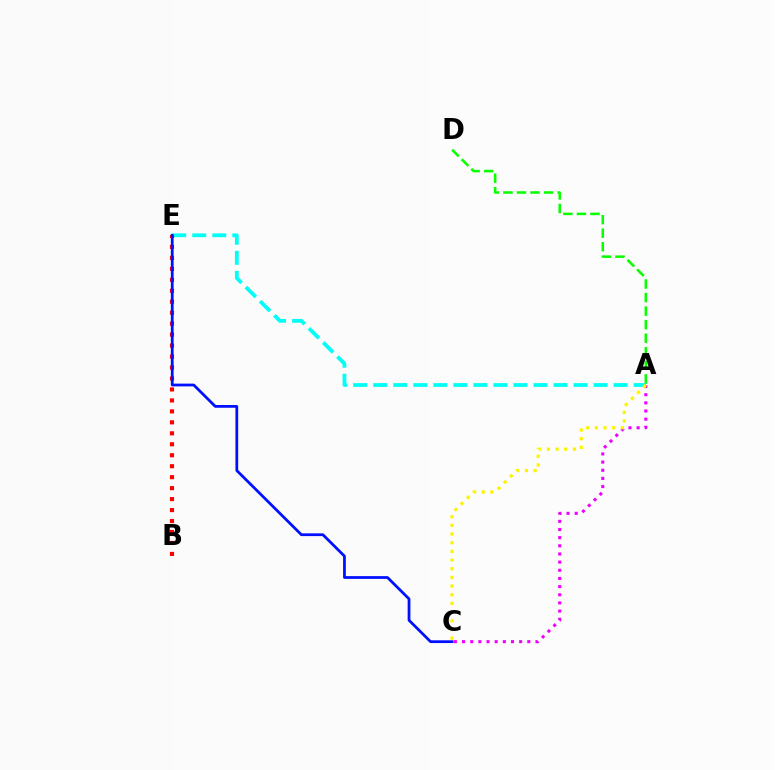{('A', 'E'): [{'color': '#00fff6', 'line_style': 'dashed', 'thickness': 2.72}], ('B', 'E'): [{'color': '#ff0000', 'line_style': 'dotted', 'thickness': 2.98}], ('A', 'C'): [{'color': '#ee00ff', 'line_style': 'dotted', 'thickness': 2.22}, {'color': '#fcf500', 'line_style': 'dotted', 'thickness': 2.36}], ('A', 'D'): [{'color': '#08ff00', 'line_style': 'dashed', 'thickness': 1.84}], ('C', 'E'): [{'color': '#0010ff', 'line_style': 'solid', 'thickness': 1.99}]}